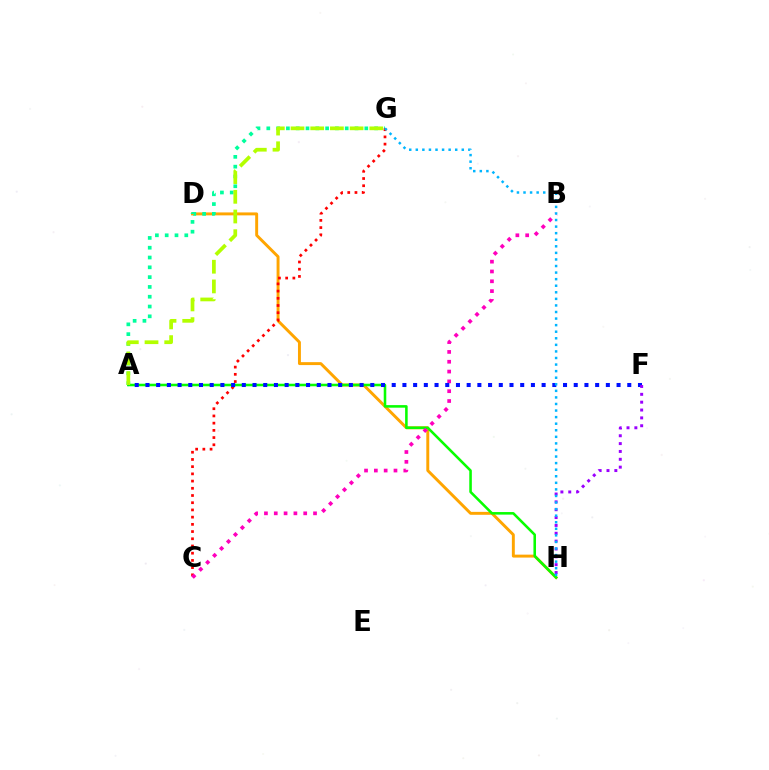{('D', 'H'): [{'color': '#ffa500', 'line_style': 'solid', 'thickness': 2.11}], ('A', 'G'): [{'color': '#00ff9d', 'line_style': 'dotted', 'thickness': 2.66}, {'color': '#b3ff00', 'line_style': 'dashed', 'thickness': 2.68}], ('A', 'H'): [{'color': '#08ff00', 'line_style': 'solid', 'thickness': 1.84}], ('C', 'G'): [{'color': '#ff0000', 'line_style': 'dotted', 'thickness': 1.96}], ('B', 'C'): [{'color': '#ff00bd', 'line_style': 'dotted', 'thickness': 2.67}], ('A', 'F'): [{'color': '#0010ff', 'line_style': 'dotted', 'thickness': 2.91}], ('F', 'H'): [{'color': '#9b00ff', 'line_style': 'dotted', 'thickness': 2.13}], ('G', 'H'): [{'color': '#00b5ff', 'line_style': 'dotted', 'thickness': 1.78}]}